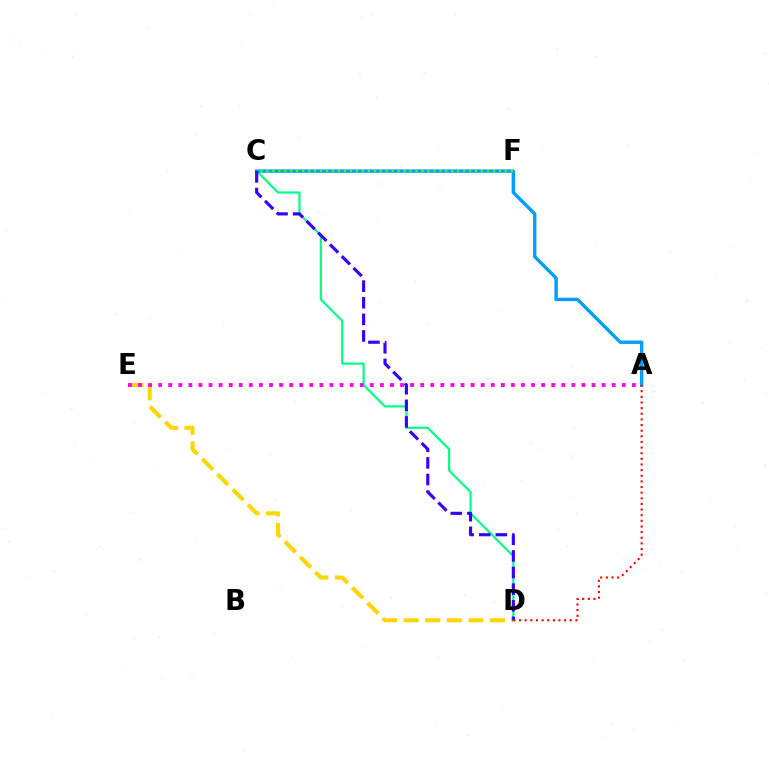{('D', 'E'): [{'color': '#ffd500', 'line_style': 'dashed', 'thickness': 2.93}], ('C', 'D'): [{'color': '#00ff86', 'line_style': 'solid', 'thickness': 1.59}, {'color': '#3700ff', 'line_style': 'dashed', 'thickness': 2.26}], ('A', 'C'): [{'color': '#009eff', 'line_style': 'solid', 'thickness': 2.45}], ('C', 'F'): [{'color': '#4fff00', 'line_style': 'dotted', 'thickness': 1.62}], ('A', 'D'): [{'color': '#ff0000', 'line_style': 'dotted', 'thickness': 1.53}], ('A', 'E'): [{'color': '#ff00ed', 'line_style': 'dotted', 'thickness': 2.74}]}